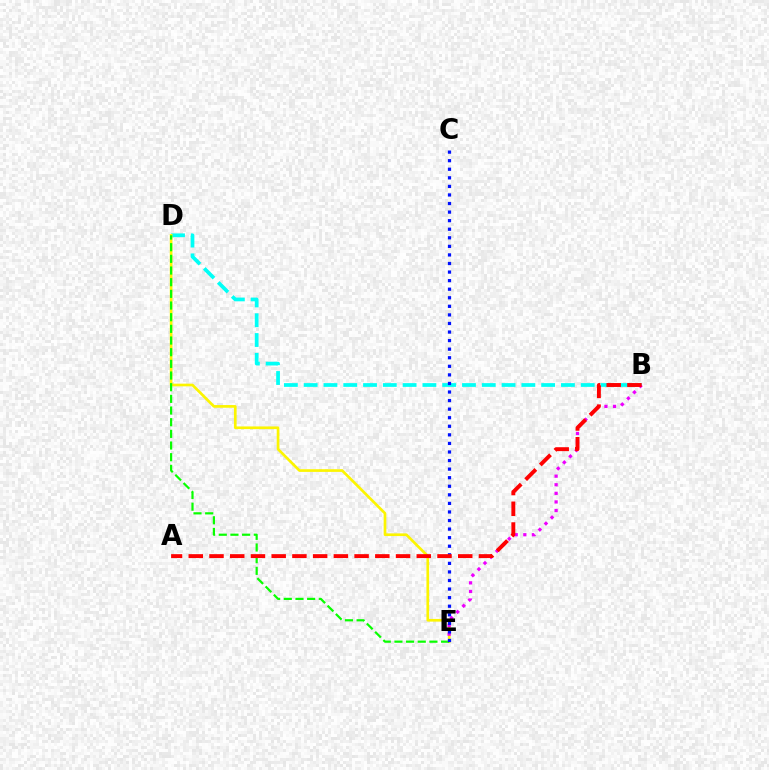{('B', 'D'): [{'color': '#00fff6', 'line_style': 'dashed', 'thickness': 2.69}], ('D', 'E'): [{'color': '#fcf500', 'line_style': 'solid', 'thickness': 1.93}, {'color': '#08ff00', 'line_style': 'dashed', 'thickness': 1.58}], ('B', 'E'): [{'color': '#ee00ff', 'line_style': 'dotted', 'thickness': 2.33}], ('C', 'E'): [{'color': '#0010ff', 'line_style': 'dotted', 'thickness': 2.33}], ('A', 'B'): [{'color': '#ff0000', 'line_style': 'dashed', 'thickness': 2.82}]}